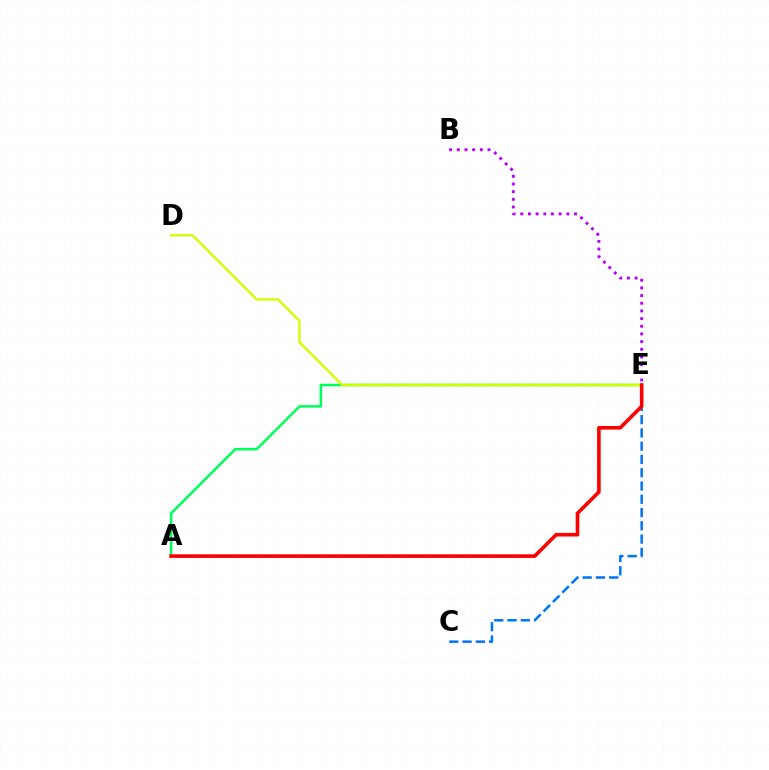{('B', 'E'): [{'color': '#b900ff', 'line_style': 'dotted', 'thickness': 2.09}], ('C', 'E'): [{'color': '#0074ff', 'line_style': 'dashed', 'thickness': 1.8}], ('A', 'E'): [{'color': '#00ff5c', 'line_style': 'solid', 'thickness': 1.83}, {'color': '#ff0000', 'line_style': 'solid', 'thickness': 2.6}], ('D', 'E'): [{'color': '#d1ff00', 'line_style': 'solid', 'thickness': 1.71}]}